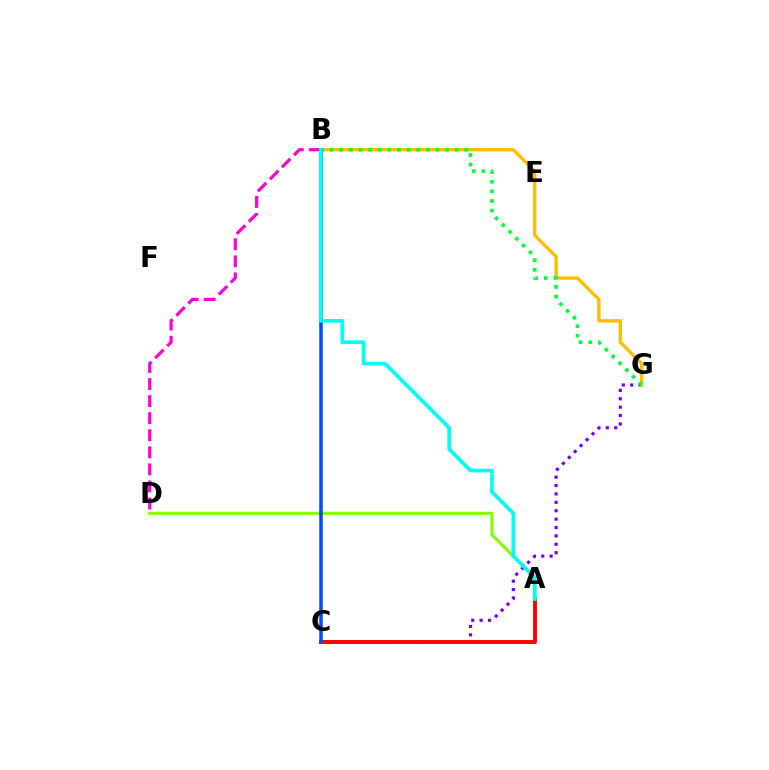{('C', 'G'): [{'color': '#7200ff', 'line_style': 'dotted', 'thickness': 2.28}], ('B', 'G'): [{'color': '#ffbd00', 'line_style': 'solid', 'thickness': 2.42}, {'color': '#00ff39', 'line_style': 'dotted', 'thickness': 2.61}], ('A', 'C'): [{'color': '#ff0000', 'line_style': 'solid', 'thickness': 2.8}], ('A', 'D'): [{'color': '#84ff00', 'line_style': 'solid', 'thickness': 2.26}], ('B', 'C'): [{'color': '#004bff', 'line_style': 'solid', 'thickness': 2.53}], ('B', 'D'): [{'color': '#ff00cf', 'line_style': 'dashed', 'thickness': 2.32}], ('A', 'B'): [{'color': '#00fff6', 'line_style': 'solid', 'thickness': 2.64}]}